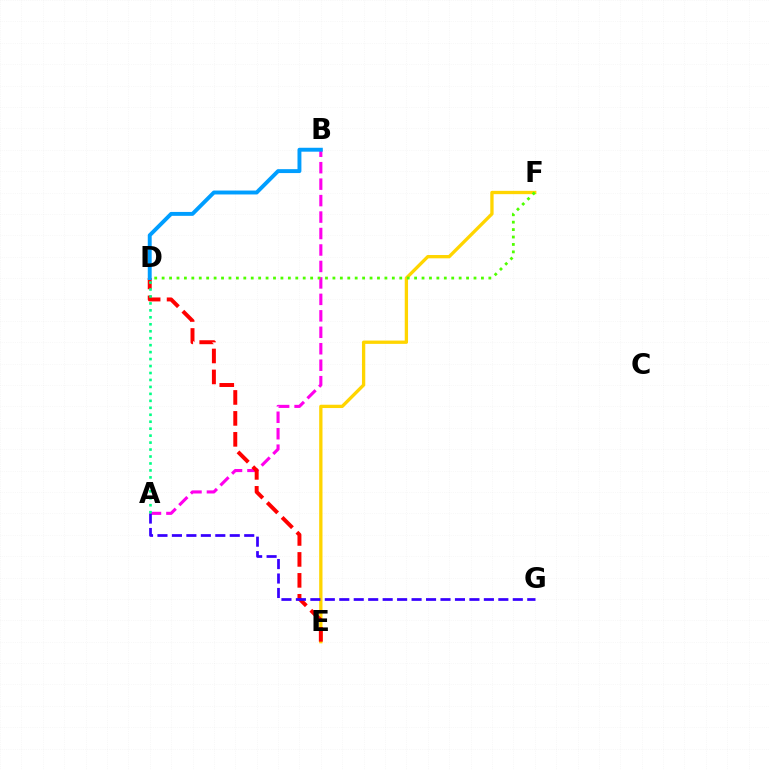{('A', 'B'): [{'color': '#ff00ed', 'line_style': 'dashed', 'thickness': 2.24}], ('E', 'F'): [{'color': '#ffd500', 'line_style': 'solid', 'thickness': 2.38}], ('D', 'E'): [{'color': '#ff0000', 'line_style': 'dashed', 'thickness': 2.85}], ('B', 'D'): [{'color': '#009eff', 'line_style': 'solid', 'thickness': 2.82}], ('A', 'G'): [{'color': '#3700ff', 'line_style': 'dashed', 'thickness': 1.96}], ('A', 'D'): [{'color': '#00ff86', 'line_style': 'dotted', 'thickness': 1.89}], ('D', 'F'): [{'color': '#4fff00', 'line_style': 'dotted', 'thickness': 2.02}]}